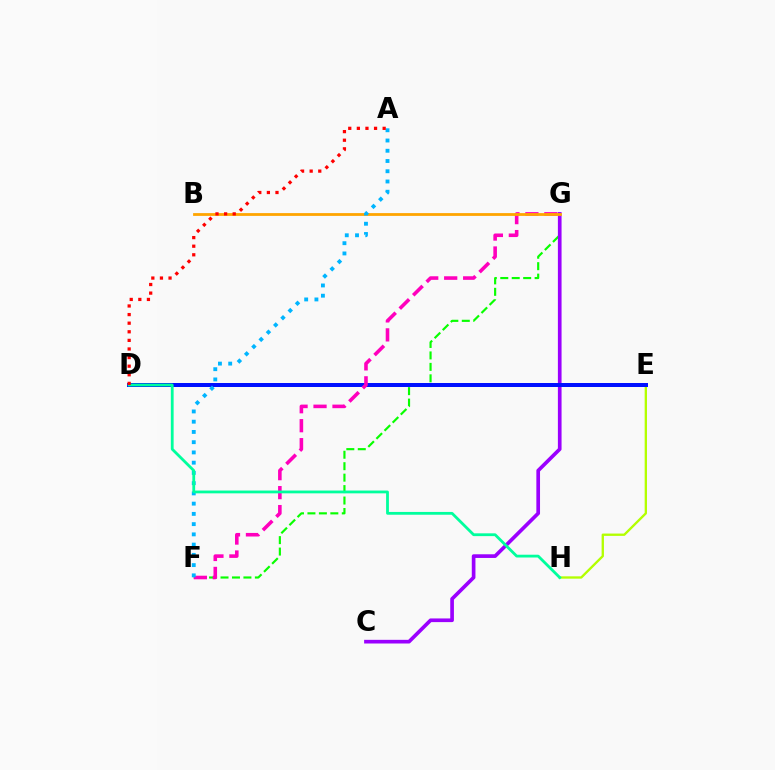{('E', 'H'): [{'color': '#b3ff00', 'line_style': 'solid', 'thickness': 1.68}], ('F', 'G'): [{'color': '#08ff00', 'line_style': 'dashed', 'thickness': 1.56}, {'color': '#ff00bd', 'line_style': 'dashed', 'thickness': 2.58}], ('C', 'G'): [{'color': '#9b00ff', 'line_style': 'solid', 'thickness': 2.64}], ('D', 'E'): [{'color': '#0010ff', 'line_style': 'solid', 'thickness': 2.87}], ('B', 'G'): [{'color': '#ffa500', 'line_style': 'solid', 'thickness': 2.01}], ('A', 'F'): [{'color': '#00b5ff', 'line_style': 'dotted', 'thickness': 2.78}], ('D', 'H'): [{'color': '#00ff9d', 'line_style': 'solid', 'thickness': 2.01}], ('A', 'D'): [{'color': '#ff0000', 'line_style': 'dotted', 'thickness': 2.34}]}